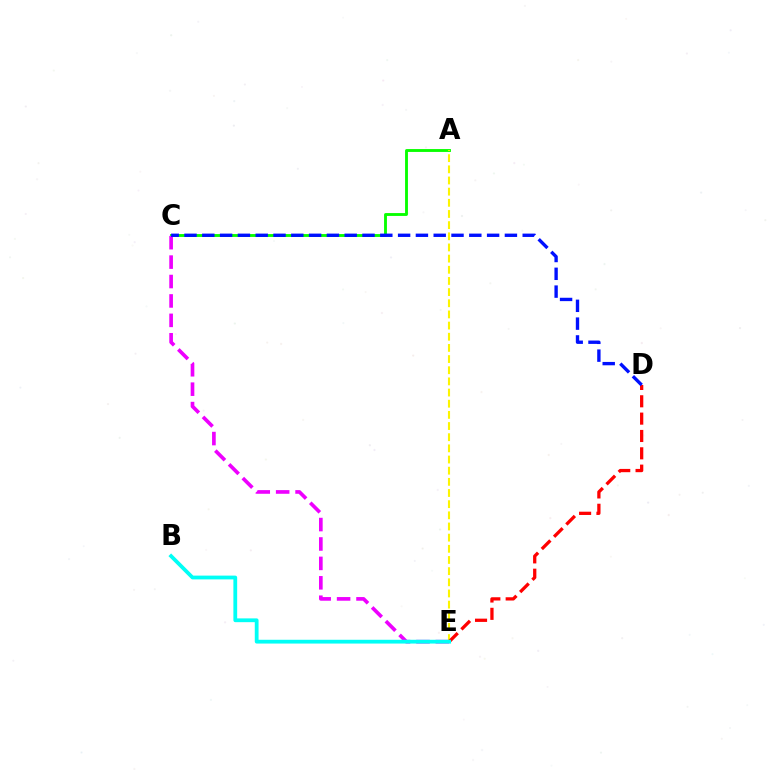{('A', 'C'): [{'color': '#08ff00', 'line_style': 'solid', 'thickness': 2.07}], ('C', 'E'): [{'color': '#ee00ff', 'line_style': 'dashed', 'thickness': 2.64}], ('A', 'E'): [{'color': '#fcf500', 'line_style': 'dashed', 'thickness': 1.52}], ('D', 'E'): [{'color': '#ff0000', 'line_style': 'dashed', 'thickness': 2.36}], ('C', 'D'): [{'color': '#0010ff', 'line_style': 'dashed', 'thickness': 2.42}], ('B', 'E'): [{'color': '#00fff6', 'line_style': 'solid', 'thickness': 2.72}]}